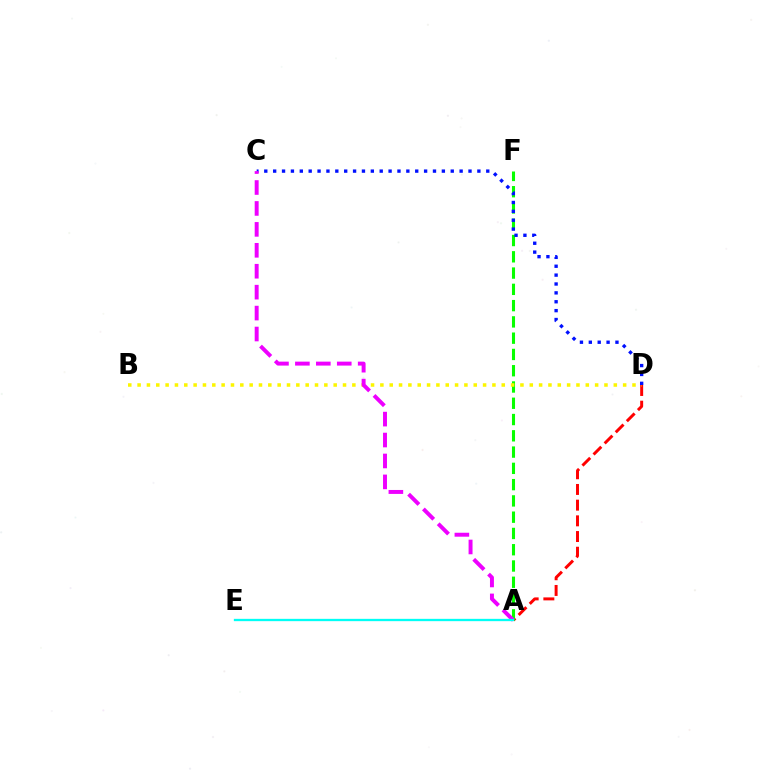{('A', 'D'): [{'color': '#ff0000', 'line_style': 'dashed', 'thickness': 2.13}], ('A', 'F'): [{'color': '#08ff00', 'line_style': 'dashed', 'thickness': 2.21}], ('B', 'D'): [{'color': '#fcf500', 'line_style': 'dotted', 'thickness': 2.54}], ('C', 'D'): [{'color': '#0010ff', 'line_style': 'dotted', 'thickness': 2.41}], ('A', 'C'): [{'color': '#ee00ff', 'line_style': 'dashed', 'thickness': 2.84}], ('A', 'E'): [{'color': '#00fff6', 'line_style': 'solid', 'thickness': 1.67}]}